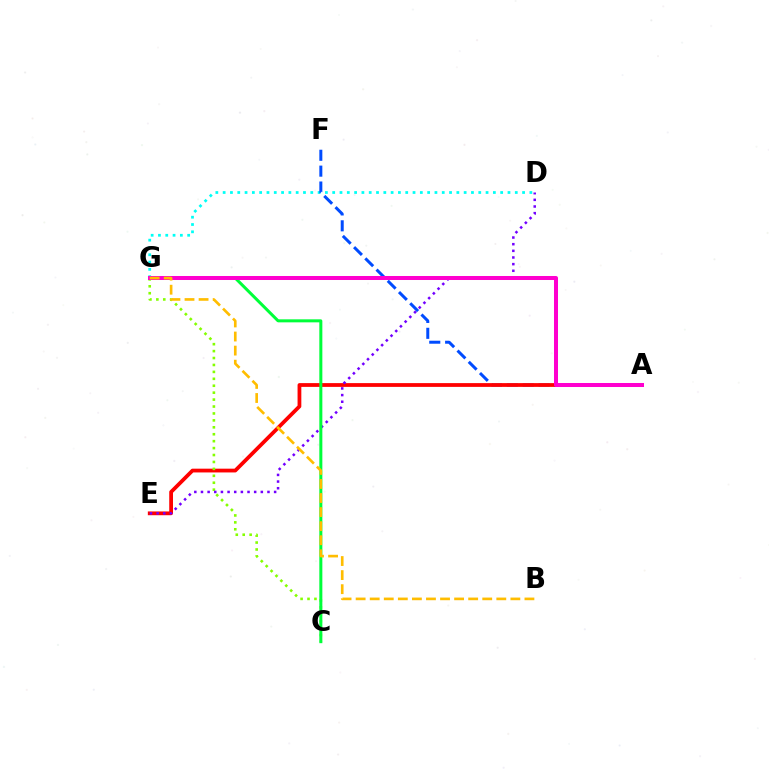{('D', 'G'): [{'color': '#00fff6', 'line_style': 'dotted', 'thickness': 1.98}], ('A', 'F'): [{'color': '#004bff', 'line_style': 'dashed', 'thickness': 2.16}], ('A', 'E'): [{'color': '#ff0000', 'line_style': 'solid', 'thickness': 2.71}], ('C', 'G'): [{'color': '#84ff00', 'line_style': 'dotted', 'thickness': 1.88}, {'color': '#00ff39', 'line_style': 'solid', 'thickness': 2.18}], ('D', 'E'): [{'color': '#7200ff', 'line_style': 'dotted', 'thickness': 1.81}], ('A', 'G'): [{'color': '#ff00cf', 'line_style': 'solid', 'thickness': 2.89}], ('B', 'G'): [{'color': '#ffbd00', 'line_style': 'dashed', 'thickness': 1.91}]}